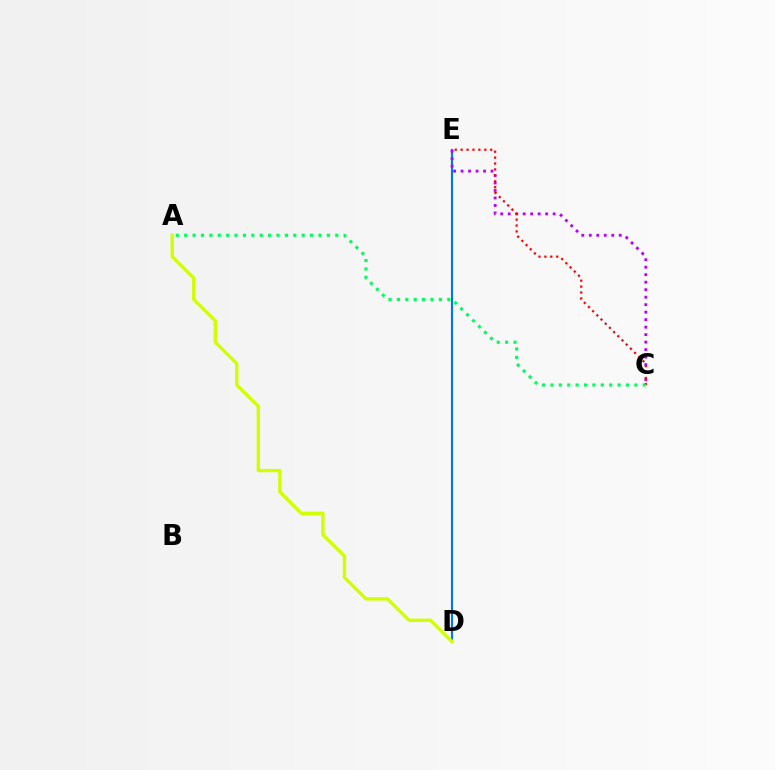{('D', 'E'): [{'color': '#0074ff', 'line_style': 'solid', 'thickness': 1.53}], ('C', 'E'): [{'color': '#b900ff', 'line_style': 'dotted', 'thickness': 2.04}, {'color': '#ff0000', 'line_style': 'dotted', 'thickness': 1.61}], ('A', 'D'): [{'color': '#d1ff00', 'line_style': 'solid', 'thickness': 2.42}], ('A', 'C'): [{'color': '#00ff5c', 'line_style': 'dotted', 'thickness': 2.28}]}